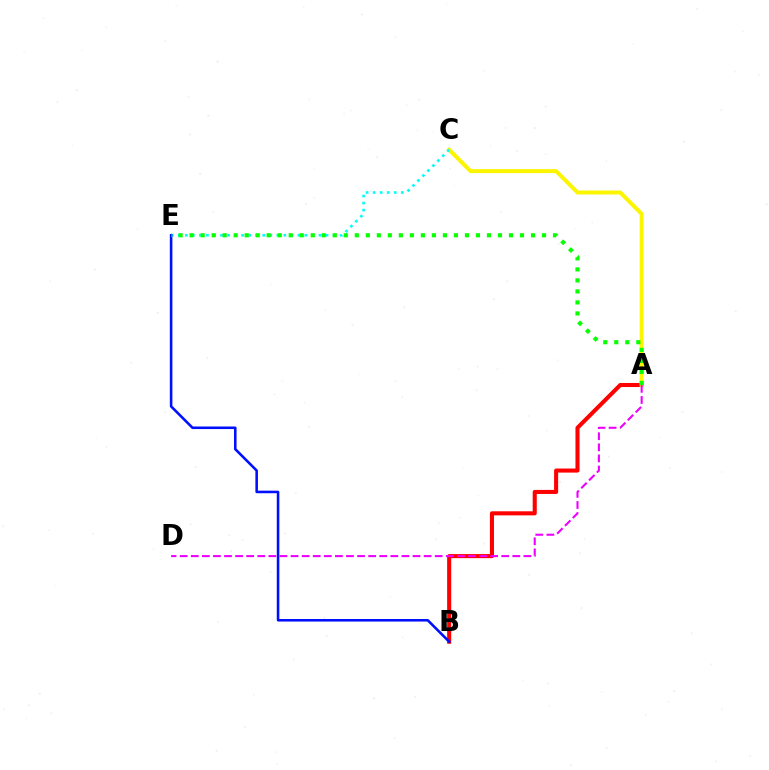{('A', 'B'): [{'color': '#ff0000', 'line_style': 'solid', 'thickness': 2.93}], ('A', 'C'): [{'color': '#fcf500', 'line_style': 'solid', 'thickness': 2.86}], ('C', 'E'): [{'color': '#00fff6', 'line_style': 'dotted', 'thickness': 1.91}], ('B', 'E'): [{'color': '#0010ff', 'line_style': 'solid', 'thickness': 1.85}], ('A', 'D'): [{'color': '#ee00ff', 'line_style': 'dashed', 'thickness': 1.51}], ('A', 'E'): [{'color': '#08ff00', 'line_style': 'dotted', 'thickness': 2.99}]}